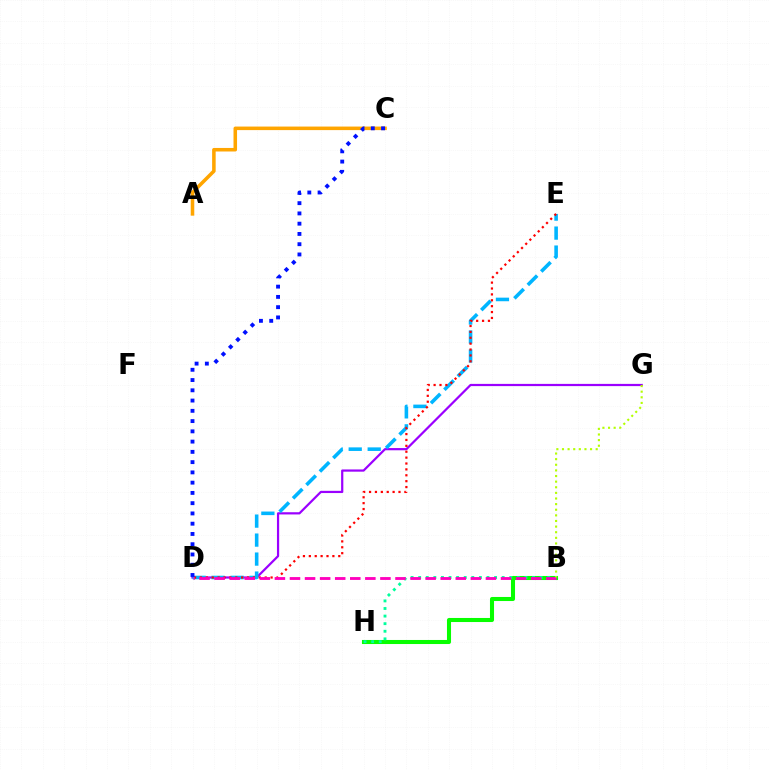{('B', 'H'): [{'color': '#08ff00', 'line_style': 'solid', 'thickness': 2.92}, {'color': '#00ff9d', 'line_style': 'dotted', 'thickness': 2.06}], ('D', 'G'): [{'color': '#9b00ff', 'line_style': 'solid', 'thickness': 1.6}], ('D', 'E'): [{'color': '#00b5ff', 'line_style': 'dashed', 'thickness': 2.58}, {'color': '#ff0000', 'line_style': 'dotted', 'thickness': 1.6}], ('A', 'C'): [{'color': '#ffa500', 'line_style': 'solid', 'thickness': 2.55}], ('B', 'D'): [{'color': '#ff00bd', 'line_style': 'dashed', 'thickness': 2.05}], ('B', 'G'): [{'color': '#b3ff00', 'line_style': 'dotted', 'thickness': 1.53}], ('C', 'D'): [{'color': '#0010ff', 'line_style': 'dotted', 'thickness': 2.79}]}